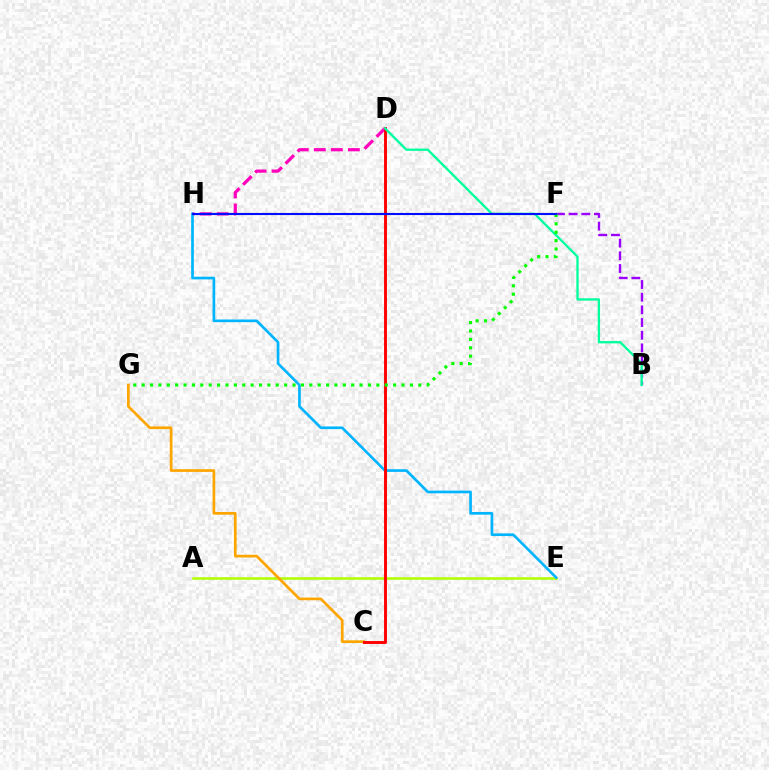{('A', 'E'): [{'color': '#b3ff00', 'line_style': 'solid', 'thickness': 1.86}], ('C', 'G'): [{'color': '#ffa500', 'line_style': 'solid', 'thickness': 1.95}], ('D', 'H'): [{'color': '#ff00bd', 'line_style': 'dashed', 'thickness': 2.31}], ('B', 'F'): [{'color': '#9b00ff', 'line_style': 'dashed', 'thickness': 1.72}], ('E', 'H'): [{'color': '#00b5ff', 'line_style': 'solid', 'thickness': 1.92}], ('C', 'D'): [{'color': '#ff0000', 'line_style': 'solid', 'thickness': 2.09}], ('B', 'D'): [{'color': '#00ff9d', 'line_style': 'solid', 'thickness': 1.66}], ('F', 'G'): [{'color': '#08ff00', 'line_style': 'dotted', 'thickness': 2.28}], ('F', 'H'): [{'color': '#0010ff', 'line_style': 'solid', 'thickness': 1.52}]}